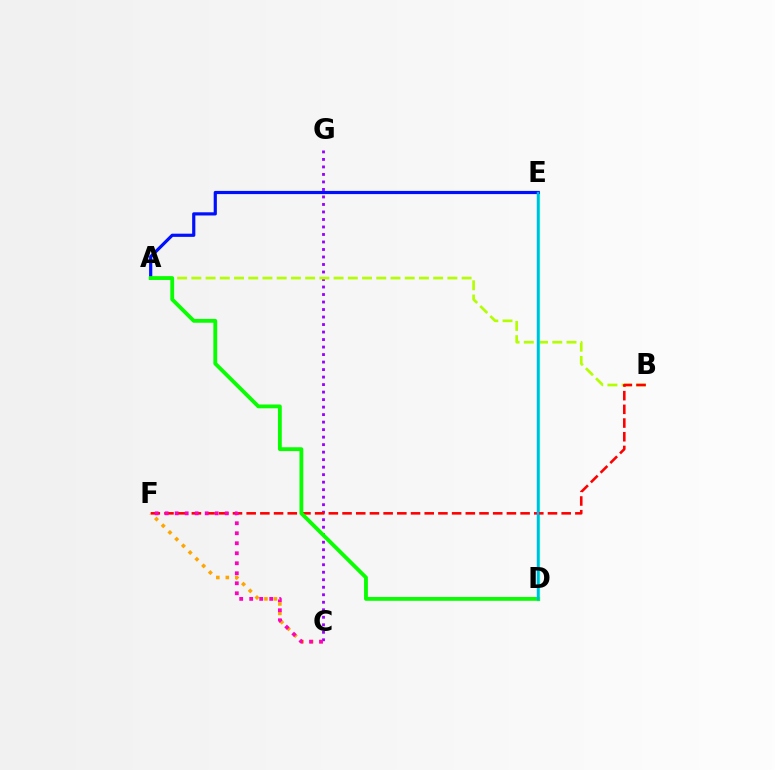{('C', 'F'): [{'color': '#ffa500', 'line_style': 'dotted', 'thickness': 2.58}, {'color': '#ff00bd', 'line_style': 'dotted', 'thickness': 2.72}], ('C', 'G'): [{'color': '#9b00ff', 'line_style': 'dotted', 'thickness': 2.04}], ('A', 'B'): [{'color': '#b3ff00', 'line_style': 'dashed', 'thickness': 1.93}], ('D', 'E'): [{'color': '#00ff9d', 'line_style': 'solid', 'thickness': 2.28}, {'color': '#00b5ff', 'line_style': 'solid', 'thickness': 1.69}], ('B', 'F'): [{'color': '#ff0000', 'line_style': 'dashed', 'thickness': 1.86}], ('A', 'E'): [{'color': '#0010ff', 'line_style': 'solid', 'thickness': 2.3}], ('A', 'D'): [{'color': '#08ff00', 'line_style': 'solid', 'thickness': 2.75}]}